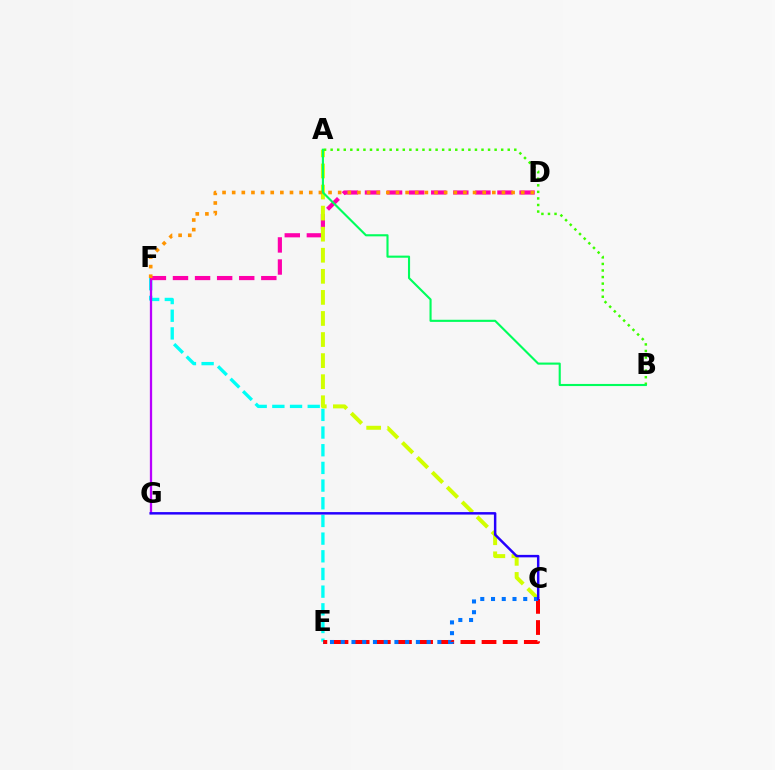{('E', 'F'): [{'color': '#00fff6', 'line_style': 'dashed', 'thickness': 2.4}], ('F', 'G'): [{'color': '#b900ff', 'line_style': 'solid', 'thickness': 1.64}], ('D', 'F'): [{'color': '#ff00ac', 'line_style': 'dashed', 'thickness': 3.0}, {'color': '#ff9400', 'line_style': 'dotted', 'thickness': 2.62}], ('A', 'C'): [{'color': '#d1ff00', 'line_style': 'dashed', 'thickness': 2.86}], ('A', 'B'): [{'color': '#3dff00', 'line_style': 'dotted', 'thickness': 1.78}, {'color': '#00ff5c', 'line_style': 'solid', 'thickness': 1.52}], ('C', 'E'): [{'color': '#ff0000', 'line_style': 'dashed', 'thickness': 2.87}, {'color': '#0074ff', 'line_style': 'dotted', 'thickness': 2.92}], ('C', 'G'): [{'color': '#2500ff', 'line_style': 'solid', 'thickness': 1.78}]}